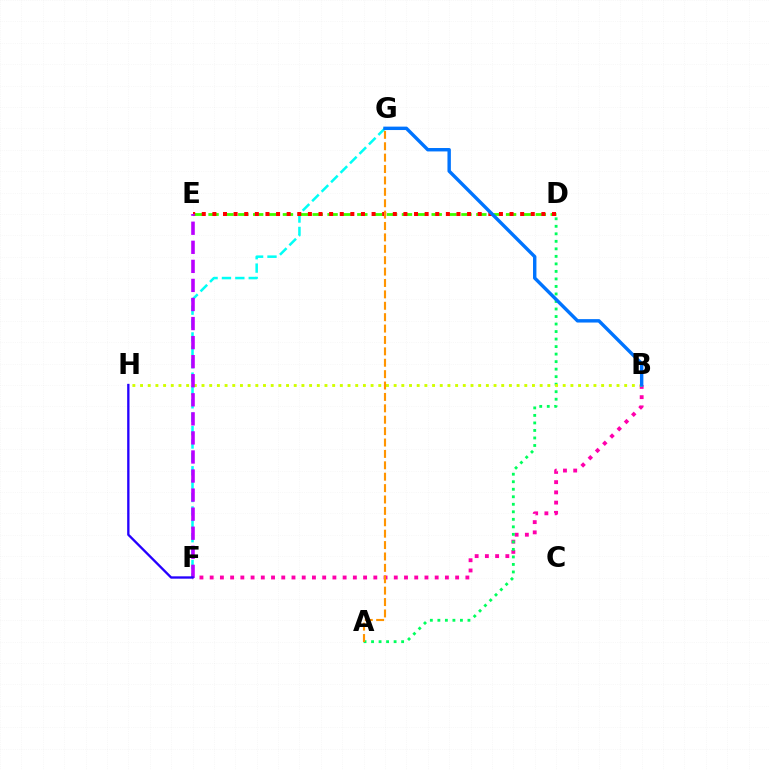{('B', 'F'): [{'color': '#ff00ac', 'line_style': 'dotted', 'thickness': 2.78}], ('F', 'G'): [{'color': '#00fff6', 'line_style': 'dashed', 'thickness': 1.82}], ('A', 'D'): [{'color': '#00ff5c', 'line_style': 'dotted', 'thickness': 2.04}], ('B', 'H'): [{'color': '#d1ff00', 'line_style': 'dotted', 'thickness': 2.09}], ('D', 'E'): [{'color': '#3dff00', 'line_style': 'dashed', 'thickness': 2.02}, {'color': '#ff0000', 'line_style': 'dotted', 'thickness': 2.88}], ('E', 'F'): [{'color': '#b900ff', 'line_style': 'dashed', 'thickness': 2.59}], ('F', 'H'): [{'color': '#2500ff', 'line_style': 'solid', 'thickness': 1.68}], ('B', 'G'): [{'color': '#0074ff', 'line_style': 'solid', 'thickness': 2.46}], ('A', 'G'): [{'color': '#ff9400', 'line_style': 'dashed', 'thickness': 1.55}]}